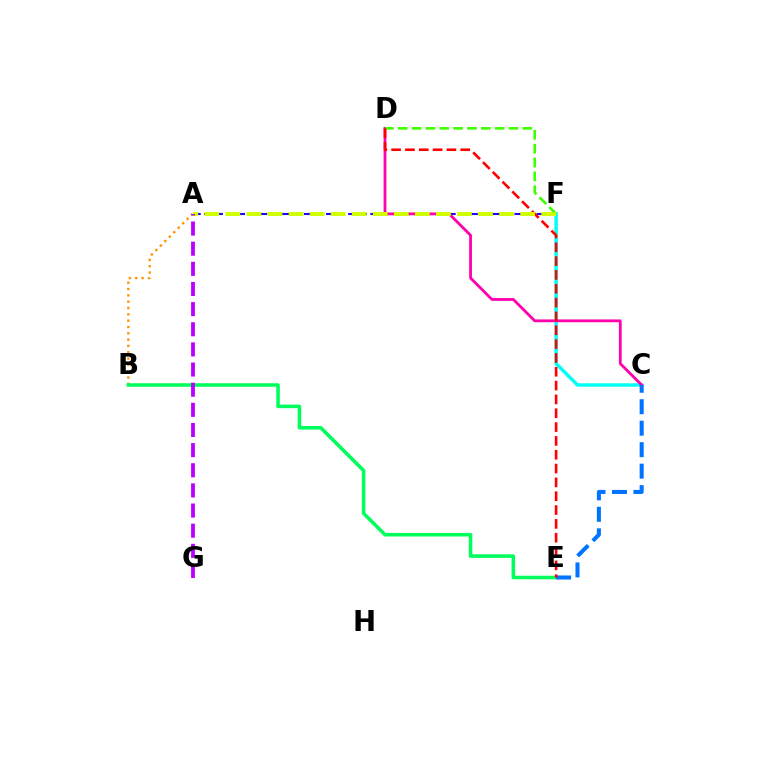{('C', 'F'): [{'color': '#00fff6', 'line_style': 'solid', 'thickness': 2.49}], ('A', 'F'): [{'color': '#2500ff', 'line_style': 'dashed', 'thickness': 1.51}, {'color': '#d1ff00', 'line_style': 'dashed', 'thickness': 2.86}], ('A', 'B'): [{'color': '#ff9400', 'line_style': 'dotted', 'thickness': 1.72}], ('B', 'E'): [{'color': '#00ff5c', 'line_style': 'solid', 'thickness': 2.55}], ('C', 'D'): [{'color': '#ff00ac', 'line_style': 'solid', 'thickness': 2.01}], ('D', 'F'): [{'color': '#3dff00', 'line_style': 'dashed', 'thickness': 1.88}], ('C', 'E'): [{'color': '#0074ff', 'line_style': 'dashed', 'thickness': 2.92}], ('D', 'E'): [{'color': '#ff0000', 'line_style': 'dashed', 'thickness': 1.88}], ('A', 'G'): [{'color': '#b900ff', 'line_style': 'dashed', 'thickness': 2.74}]}